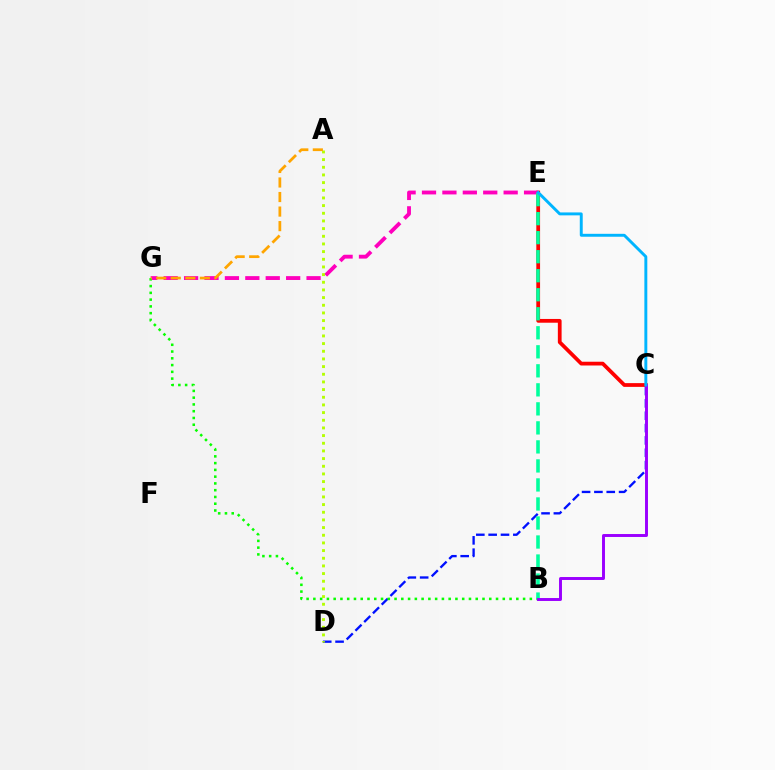{('C', 'E'): [{'color': '#ff0000', 'line_style': 'solid', 'thickness': 2.71}, {'color': '#00b5ff', 'line_style': 'solid', 'thickness': 2.11}], ('E', 'G'): [{'color': '#ff00bd', 'line_style': 'dashed', 'thickness': 2.77}], ('C', 'D'): [{'color': '#0010ff', 'line_style': 'dashed', 'thickness': 1.68}], ('B', 'G'): [{'color': '#08ff00', 'line_style': 'dotted', 'thickness': 1.84}], ('B', 'E'): [{'color': '#00ff9d', 'line_style': 'dashed', 'thickness': 2.58}], ('B', 'C'): [{'color': '#9b00ff', 'line_style': 'solid', 'thickness': 2.11}], ('A', 'D'): [{'color': '#b3ff00', 'line_style': 'dotted', 'thickness': 2.08}], ('A', 'G'): [{'color': '#ffa500', 'line_style': 'dashed', 'thickness': 1.98}]}